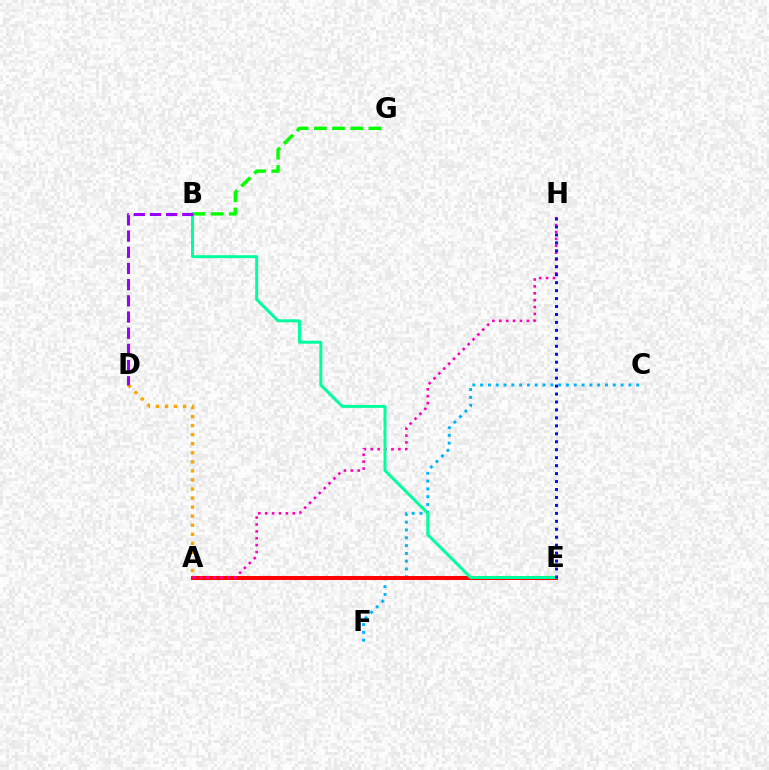{('A', 'E'): [{'color': '#b3ff00', 'line_style': 'dashed', 'thickness': 2.94}, {'color': '#ff0000', 'line_style': 'solid', 'thickness': 2.86}], ('C', 'F'): [{'color': '#00b5ff', 'line_style': 'dotted', 'thickness': 2.12}], ('A', 'H'): [{'color': '#ff00bd', 'line_style': 'dotted', 'thickness': 1.87}], ('B', 'G'): [{'color': '#08ff00', 'line_style': 'dashed', 'thickness': 2.47}], ('A', 'D'): [{'color': '#ffa500', 'line_style': 'dotted', 'thickness': 2.46}], ('B', 'E'): [{'color': '#00ff9d', 'line_style': 'solid', 'thickness': 2.13}], ('B', 'D'): [{'color': '#9b00ff', 'line_style': 'dashed', 'thickness': 2.2}], ('E', 'H'): [{'color': '#0010ff', 'line_style': 'dotted', 'thickness': 2.16}]}